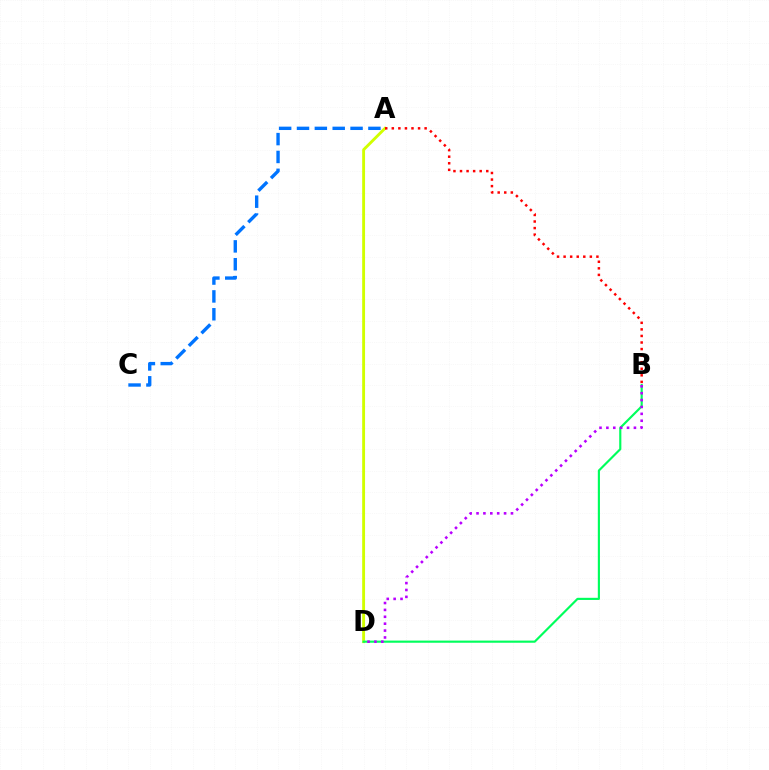{('A', 'D'): [{'color': '#d1ff00', 'line_style': 'solid', 'thickness': 2.07}], ('B', 'D'): [{'color': '#00ff5c', 'line_style': 'solid', 'thickness': 1.55}, {'color': '#b900ff', 'line_style': 'dotted', 'thickness': 1.87}], ('A', 'C'): [{'color': '#0074ff', 'line_style': 'dashed', 'thickness': 2.43}], ('A', 'B'): [{'color': '#ff0000', 'line_style': 'dotted', 'thickness': 1.78}]}